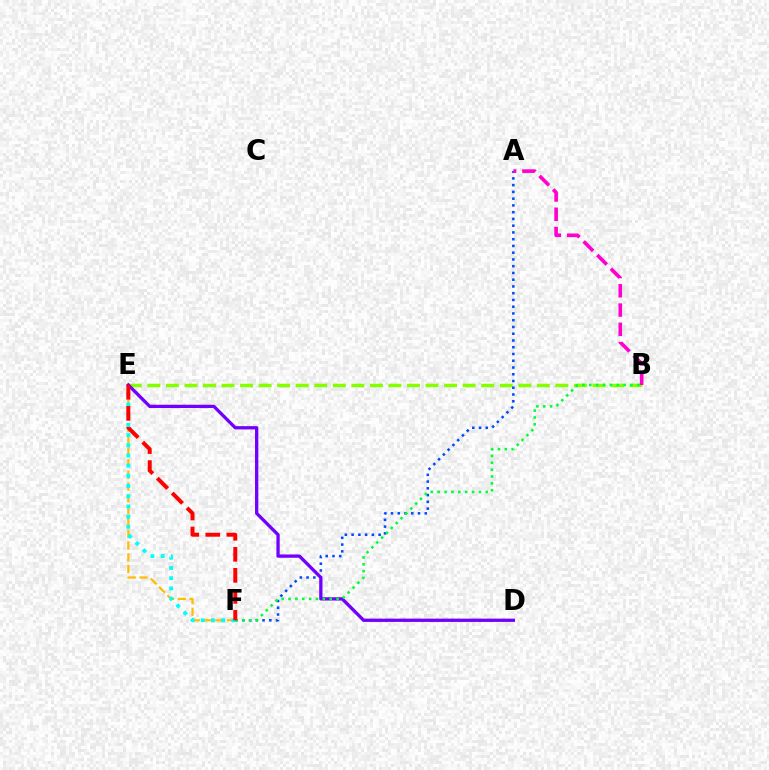{('B', 'E'): [{'color': '#84ff00', 'line_style': 'dashed', 'thickness': 2.52}], ('E', 'F'): [{'color': '#ffbd00', 'line_style': 'dashed', 'thickness': 1.6}, {'color': '#00fff6', 'line_style': 'dotted', 'thickness': 2.77}, {'color': '#ff0000', 'line_style': 'dashed', 'thickness': 2.86}], ('A', 'F'): [{'color': '#004bff', 'line_style': 'dotted', 'thickness': 1.83}], ('D', 'E'): [{'color': '#7200ff', 'line_style': 'solid', 'thickness': 2.38}], ('B', 'F'): [{'color': '#00ff39', 'line_style': 'dotted', 'thickness': 1.87}], ('A', 'B'): [{'color': '#ff00cf', 'line_style': 'dashed', 'thickness': 2.62}]}